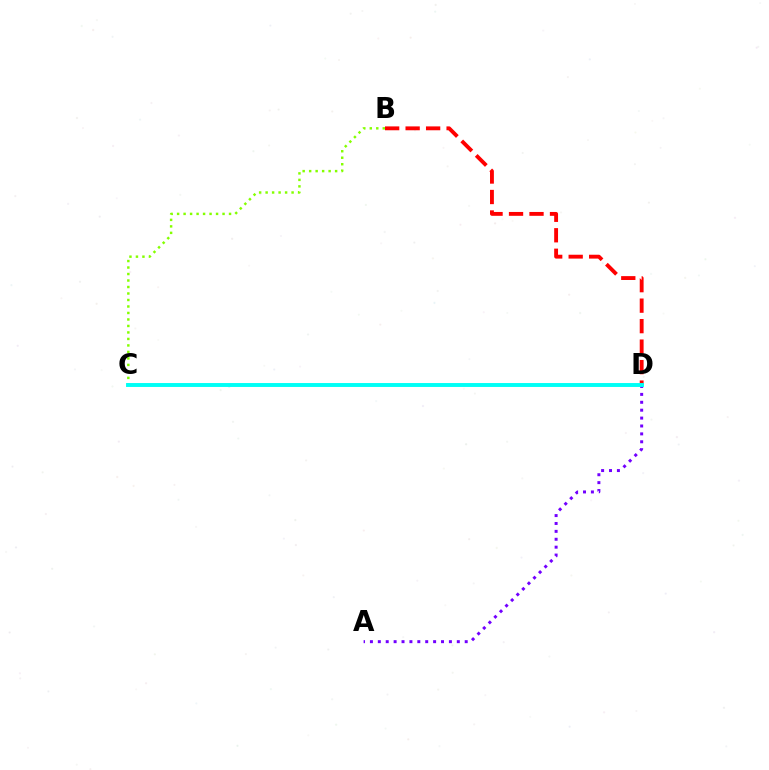{('B', 'D'): [{'color': '#ff0000', 'line_style': 'dashed', 'thickness': 2.78}], ('B', 'C'): [{'color': '#84ff00', 'line_style': 'dotted', 'thickness': 1.76}], ('A', 'D'): [{'color': '#7200ff', 'line_style': 'dotted', 'thickness': 2.15}], ('C', 'D'): [{'color': '#00fff6', 'line_style': 'solid', 'thickness': 2.82}]}